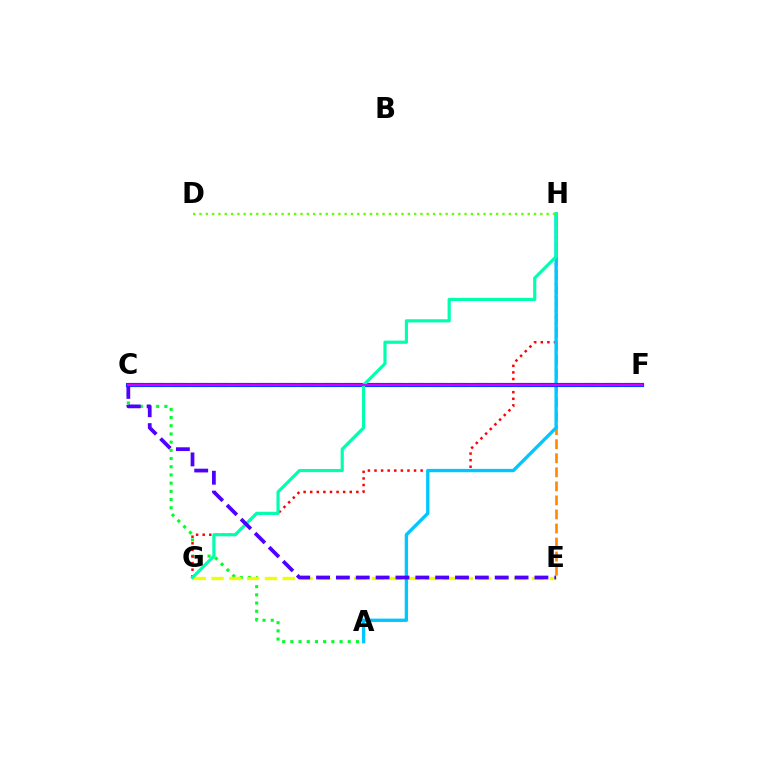{('C', 'F'): [{'color': '#ff00a0', 'line_style': 'dashed', 'thickness': 2.94}, {'color': '#003fff', 'line_style': 'solid', 'thickness': 2.98}, {'color': '#d600ff', 'line_style': 'solid', 'thickness': 1.54}], ('A', 'C'): [{'color': '#00ff27', 'line_style': 'dotted', 'thickness': 2.23}], ('G', 'H'): [{'color': '#ff0000', 'line_style': 'dotted', 'thickness': 1.79}, {'color': '#00ffaf', 'line_style': 'solid', 'thickness': 2.29}], ('E', 'G'): [{'color': '#eeff00', 'line_style': 'dashed', 'thickness': 2.42}], ('E', 'H'): [{'color': '#ff8800', 'line_style': 'dashed', 'thickness': 1.91}], ('A', 'H'): [{'color': '#00c7ff', 'line_style': 'solid', 'thickness': 2.41}], ('D', 'H'): [{'color': '#66ff00', 'line_style': 'dotted', 'thickness': 1.71}], ('C', 'E'): [{'color': '#4f00ff', 'line_style': 'dashed', 'thickness': 2.7}]}